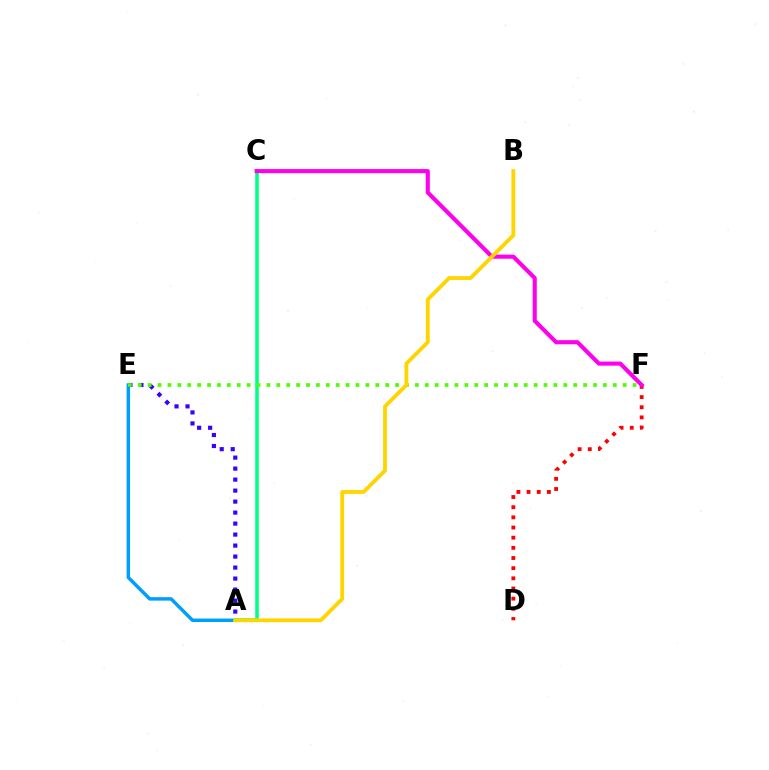{('D', 'F'): [{'color': '#ff0000', 'line_style': 'dotted', 'thickness': 2.76}], ('A', 'E'): [{'color': '#009eff', 'line_style': 'solid', 'thickness': 2.5}, {'color': '#3700ff', 'line_style': 'dotted', 'thickness': 2.99}], ('A', 'C'): [{'color': '#00ff86', 'line_style': 'solid', 'thickness': 2.56}], ('C', 'F'): [{'color': '#ff00ed', 'line_style': 'solid', 'thickness': 2.95}], ('E', 'F'): [{'color': '#4fff00', 'line_style': 'dotted', 'thickness': 2.69}], ('A', 'B'): [{'color': '#ffd500', 'line_style': 'solid', 'thickness': 2.76}]}